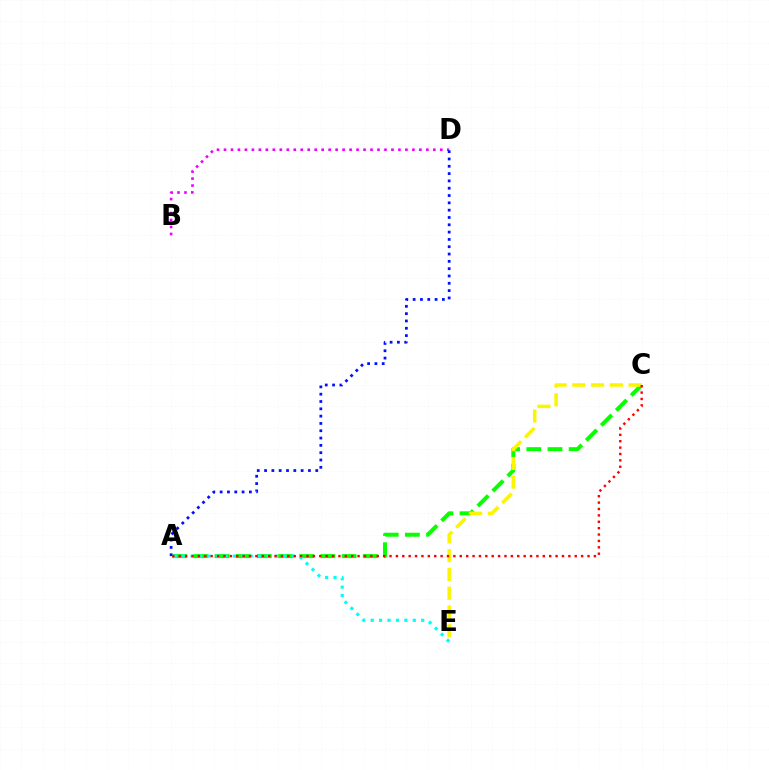{('A', 'C'): [{'color': '#08ff00', 'line_style': 'dashed', 'thickness': 2.88}, {'color': '#ff0000', 'line_style': 'dotted', 'thickness': 1.74}], ('B', 'D'): [{'color': '#ee00ff', 'line_style': 'dotted', 'thickness': 1.9}], ('A', 'E'): [{'color': '#00fff6', 'line_style': 'dotted', 'thickness': 2.29}], ('C', 'E'): [{'color': '#fcf500', 'line_style': 'dashed', 'thickness': 2.55}], ('A', 'D'): [{'color': '#0010ff', 'line_style': 'dotted', 'thickness': 1.99}]}